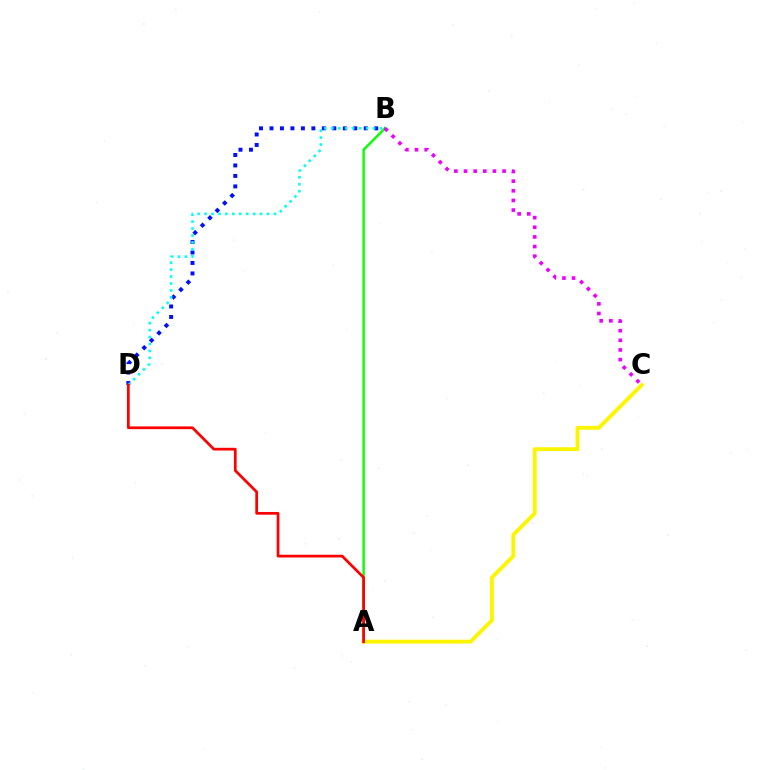{('A', 'B'): [{'color': '#08ff00', 'line_style': 'solid', 'thickness': 1.75}], ('A', 'C'): [{'color': '#fcf500', 'line_style': 'solid', 'thickness': 2.77}], ('B', 'D'): [{'color': '#0010ff', 'line_style': 'dotted', 'thickness': 2.85}, {'color': '#00fff6', 'line_style': 'dotted', 'thickness': 1.88}], ('A', 'D'): [{'color': '#ff0000', 'line_style': 'solid', 'thickness': 1.97}], ('B', 'C'): [{'color': '#ee00ff', 'line_style': 'dotted', 'thickness': 2.62}]}